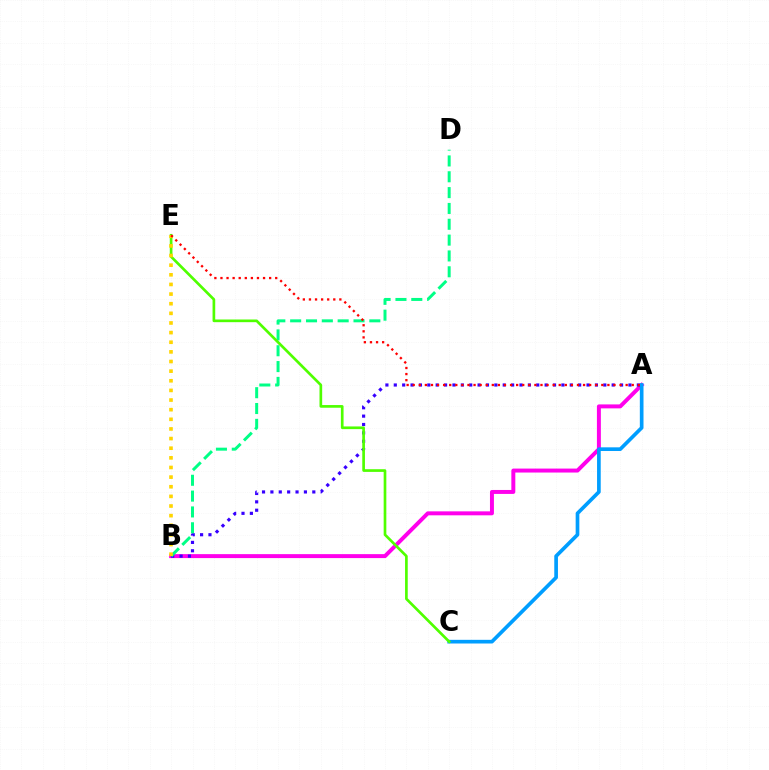{('A', 'B'): [{'color': '#ff00ed', 'line_style': 'solid', 'thickness': 2.85}, {'color': '#3700ff', 'line_style': 'dotted', 'thickness': 2.28}], ('A', 'C'): [{'color': '#009eff', 'line_style': 'solid', 'thickness': 2.65}], ('B', 'D'): [{'color': '#00ff86', 'line_style': 'dashed', 'thickness': 2.15}], ('C', 'E'): [{'color': '#4fff00', 'line_style': 'solid', 'thickness': 1.93}], ('B', 'E'): [{'color': '#ffd500', 'line_style': 'dotted', 'thickness': 2.62}], ('A', 'E'): [{'color': '#ff0000', 'line_style': 'dotted', 'thickness': 1.65}]}